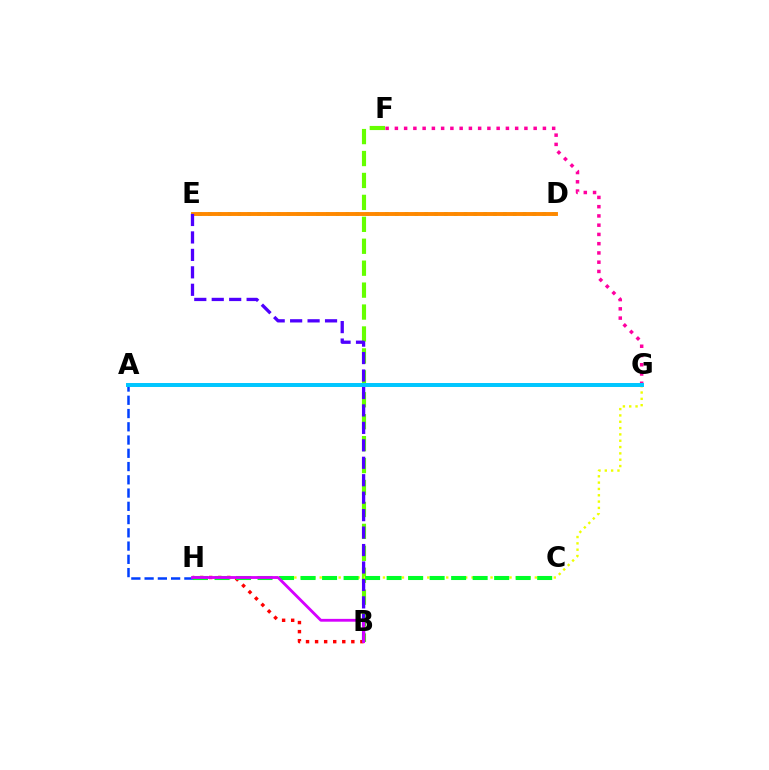{('B', 'H'): [{'color': '#ff0000', 'line_style': 'dotted', 'thickness': 2.46}, {'color': '#d600ff', 'line_style': 'solid', 'thickness': 2.03}], ('B', 'F'): [{'color': '#66ff00', 'line_style': 'dashed', 'thickness': 2.98}], ('D', 'E'): [{'color': '#00ffaf', 'line_style': 'dotted', 'thickness': 2.67}, {'color': '#ff8800', 'line_style': 'solid', 'thickness': 2.81}], ('F', 'G'): [{'color': '#ff00a0', 'line_style': 'dotted', 'thickness': 2.51}], ('A', 'H'): [{'color': '#003fff', 'line_style': 'dashed', 'thickness': 1.8}], ('G', 'H'): [{'color': '#eeff00', 'line_style': 'dotted', 'thickness': 1.72}], ('B', 'E'): [{'color': '#4f00ff', 'line_style': 'dashed', 'thickness': 2.37}], ('C', 'H'): [{'color': '#00ff27', 'line_style': 'dashed', 'thickness': 2.92}], ('A', 'G'): [{'color': '#00c7ff', 'line_style': 'solid', 'thickness': 2.86}]}